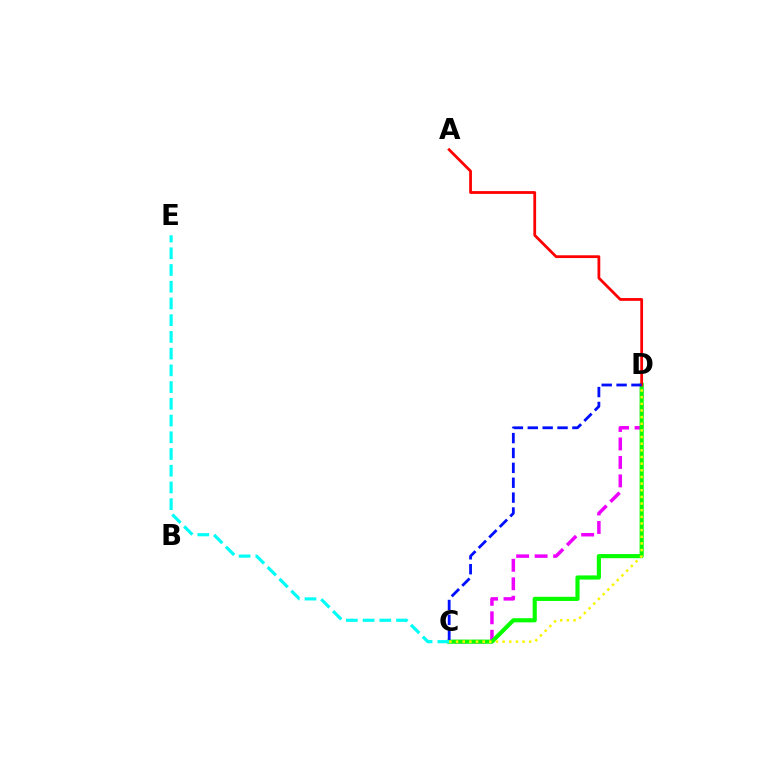{('C', 'D'): [{'color': '#ee00ff', 'line_style': 'dashed', 'thickness': 2.51}, {'color': '#08ff00', 'line_style': 'solid', 'thickness': 2.98}, {'color': '#fcf500', 'line_style': 'dotted', 'thickness': 1.81}, {'color': '#0010ff', 'line_style': 'dashed', 'thickness': 2.02}], ('A', 'D'): [{'color': '#ff0000', 'line_style': 'solid', 'thickness': 2.0}], ('C', 'E'): [{'color': '#00fff6', 'line_style': 'dashed', 'thickness': 2.27}]}